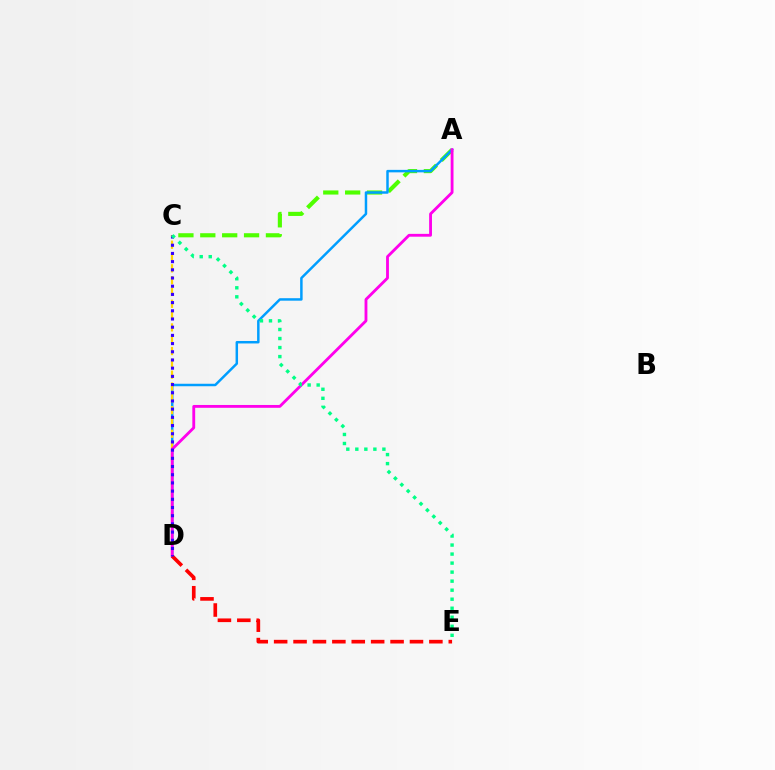{('A', 'C'): [{'color': '#4fff00', 'line_style': 'dashed', 'thickness': 2.97}], ('A', 'D'): [{'color': '#009eff', 'line_style': 'solid', 'thickness': 1.78}, {'color': '#ff00ed', 'line_style': 'solid', 'thickness': 2.04}], ('C', 'D'): [{'color': '#ffd500', 'line_style': 'dashed', 'thickness': 1.6}, {'color': '#3700ff', 'line_style': 'dotted', 'thickness': 2.23}], ('D', 'E'): [{'color': '#ff0000', 'line_style': 'dashed', 'thickness': 2.64}], ('C', 'E'): [{'color': '#00ff86', 'line_style': 'dotted', 'thickness': 2.45}]}